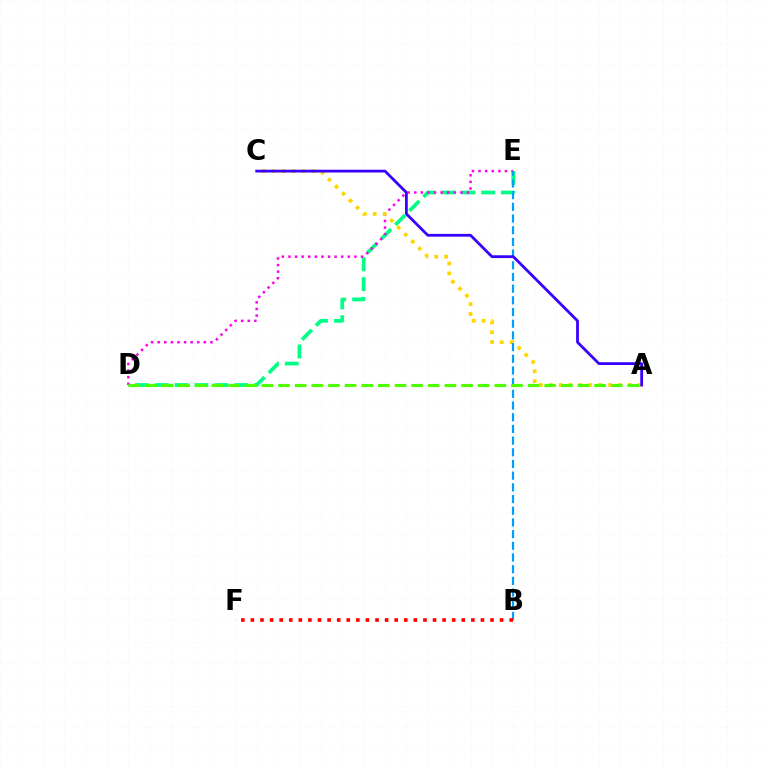{('D', 'E'): [{'color': '#00ff86', 'line_style': 'dashed', 'thickness': 2.69}, {'color': '#ff00ed', 'line_style': 'dotted', 'thickness': 1.79}], ('A', 'C'): [{'color': '#ffd500', 'line_style': 'dotted', 'thickness': 2.69}, {'color': '#3700ff', 'line_style': 'solid', 'thickness': 2.0}], ('B', 'E'): [{'color': '#009eff', 'line_style': 'dashed', 'thickness': 1.59}], ('A', 'D'): [{'color': '#4fff00', 'line_style': 'dashed', 'thickness': 2.26}], ('B', 'F'): [{'color': '#ff0000', 'line_style': 'dotted', 'thickness': 2.6}]}